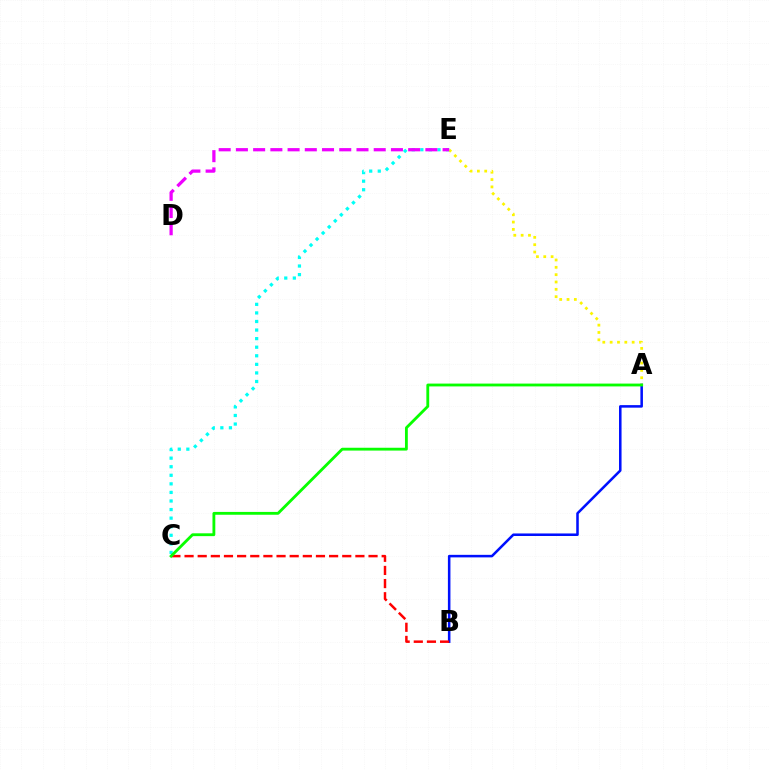{('A', 'E'): [{'color': '#fcf500', 'line_style': 'dotted', 'thickness': 1.99}], ('C', 'E'): [{'color': '#00fff6', 'line_style': 'dotted', 'thickness': 2.33}], ('A', 'B'): [{'color': '#0010ff', 'line_style': 'solid', 'thickness': 1.83}], ('D', 'E'): [{'color': '#ee00ff', 'line_style': 'dashed', 'thickness': 2.34}], ('B', 'C'): [{'color': '#ff0000', 'line_style': 'dashed', 'thickness': 1.79}], ('A', 'C'): [{'color': '#08ff00', 'line_style': 'solid', 'thickness': 2.04}]}